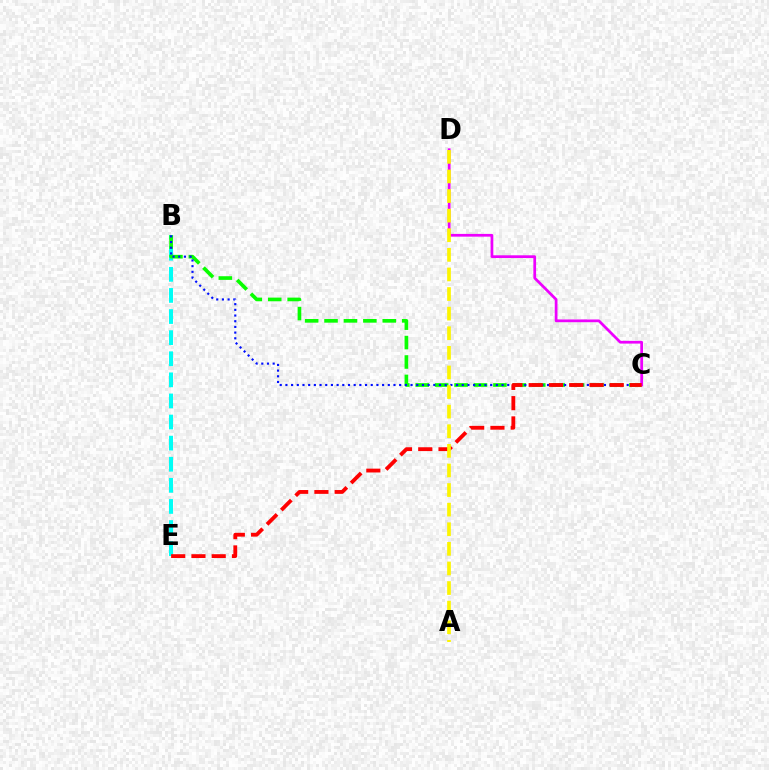{('B', 'E'): [{'color': '#00fff6', 'line_style': 'dashed', 'thickness': 2.87}], ('B', 'C'): [{'color': '#08ff00', 'line_style': 'dashed', 'thickness': 2.64}, {'color': '#0010ff', 'line_style': 'dotted', 'thickness': 1.55}], ('C', 'D'): [{'color': '#ee00ff', 'line_style': 'solid', 'thickness': 1.97}], ('C', 'E'): [{'color': '#ff0000', 'line_style': 'dashed', 'thickness': 2.75}], ('A', 'D'): [{'color': '#fcf500', 'line_style': 'dashed', 'thickness': 2.66}]}